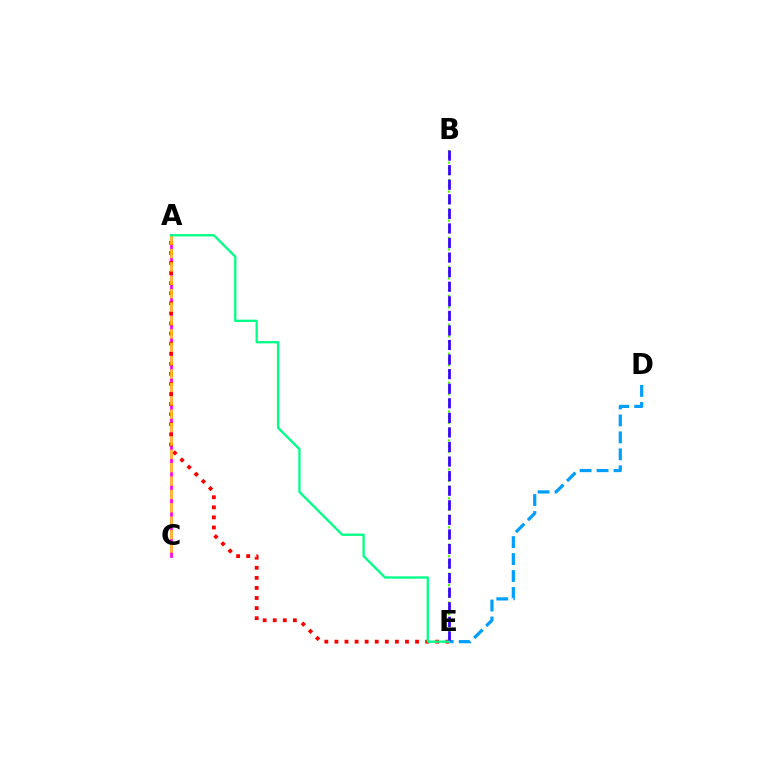{('D', 'E'): [{'color': '#009eff', 'line_style': 'dashed', 'thickness': 2.3}], ('B', 'E'): [{'color': '#4fff00', 'line_style': 'dotted', 'thickness': 1.57}, {'color': '#3700ff', 'line_style': 'dashed', 'thickness': 1.98}], ('A', 'C'): [{'color': '#ff00ed', 'line_style': 'solid', 'thickness': 1.93}, {'color': '#ffd500', 'line_style': 'dashed', 'thickness': 1.82}], ('A', 'E'): [{'color': '#ff0000', 'line_style': 'dotted', 'thickness': 2.74}, {'color': '#00ff86', 'line_style': 'solid', 'thickness': 1.66}]}